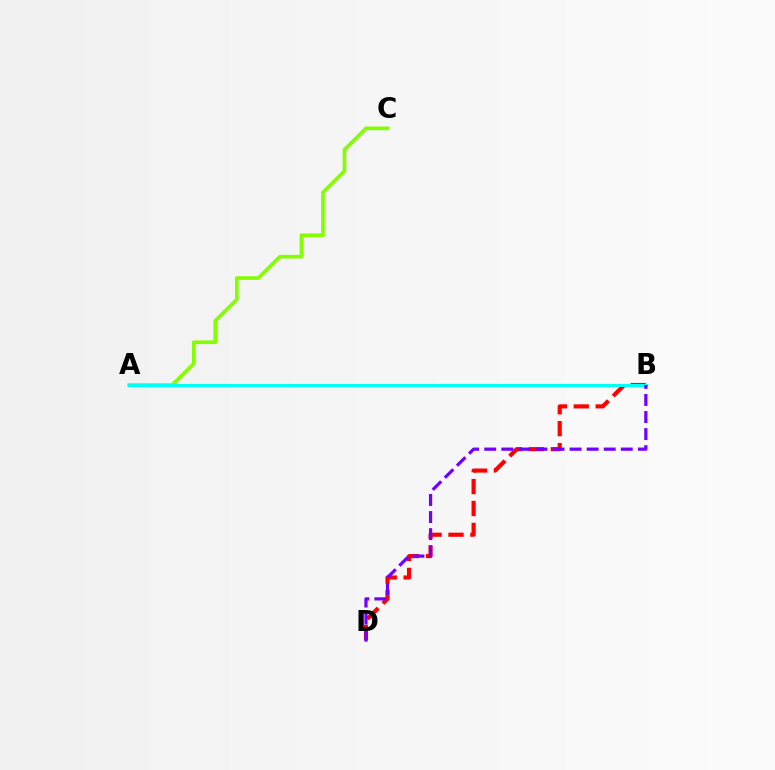{('B', 'D'): [{'color': '#ff0000', 'line_style': 'dashed', 'thickness': 2.98}, {'color': '#7200ff', 'line_style': 'dashed', 'thickness': 2.32}], ('A', 'C'): [{'color': '#84ff00', 'line_style': 'solid', 'thickness': 2.64}], ('A', 'B'): [{'color': '#00fff6', 'line_style': 'solid', 'thickness': 2.25}]}